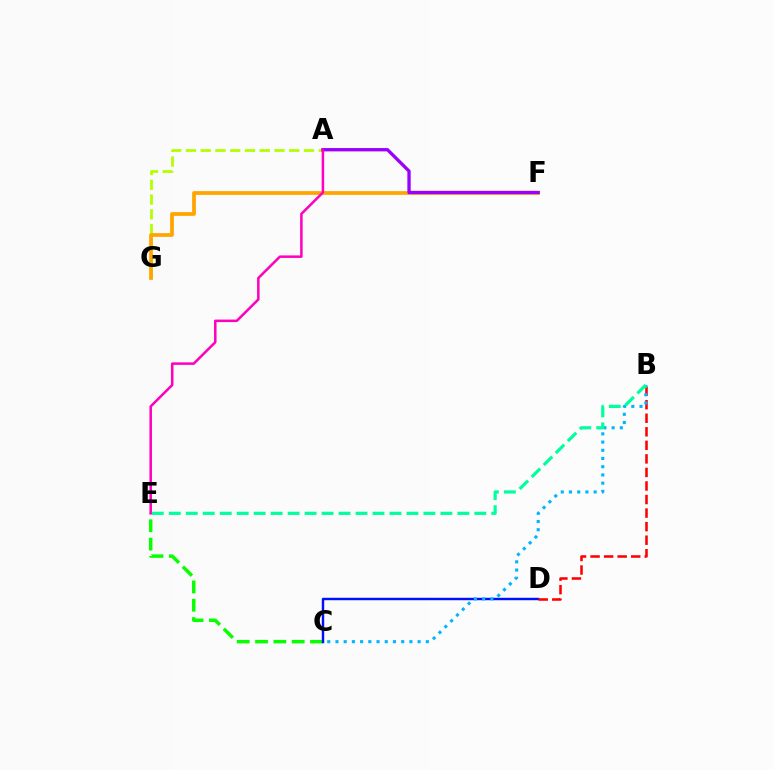{('A', 'G'): [{'color': '#b3ff00', 'line_style': 'dashed', 'thickness': 2.0}], ('F', 'G'): [{'color': '#ffa500', 'line_style': 'solid', 'thickness': 2.69}], ('C', 'E'): [{'color': '#08ff00', 'line_style': 'dashed', 'thickness': 2.49}], ('C', 'D'): [{'color': '#0010ff', 'line_style': 'solid', 'thickness': 1.76}], ('A', 'F'): [{'color': '#9b00ff', 'line_style': 'solid', 'thickness': 2.39}], ('B', 'D'): [{'color': '#ff0000', 'line_style': 'dashed', 'thickness': 1.84}], ('B', 'C'): [{'color': '#00b5ff', 'line_style': 'dotted', 'thickness': 2.23}], ('A', 'E'): [{'color': '#ff00bd', 'line_style': 'solid', 'thickness': 1.81}], ('B', 'E'): [{'color': '#00ff9d', 'line_style': 'dashed', 'thickness': 2.31}]}